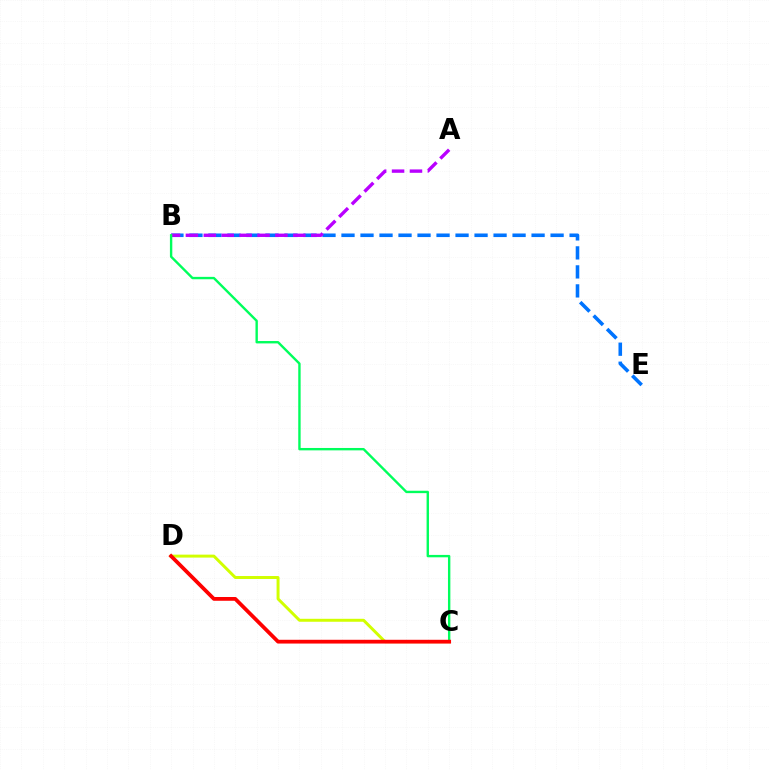{('B', 'E'): [{'color': '#0074ff', 'line_style': 'dashed', 'thickness': 2.58}], ('A', 'B'): [{'color': '#b900ff', 'line_style': 'dashed', 'thickness': 2.43}], ('B', 'C'): [{'color': '#00ff5c', 'line_style': 'solid', 'thickness': 1.72}], ('C', 'D'): [{'color': '#d1ff00', 'line_style': 'solid', 'thickness': 2.13}, {'color': '#ff0000', 'line_style': 'solid', 'thickness': 2.71}]}